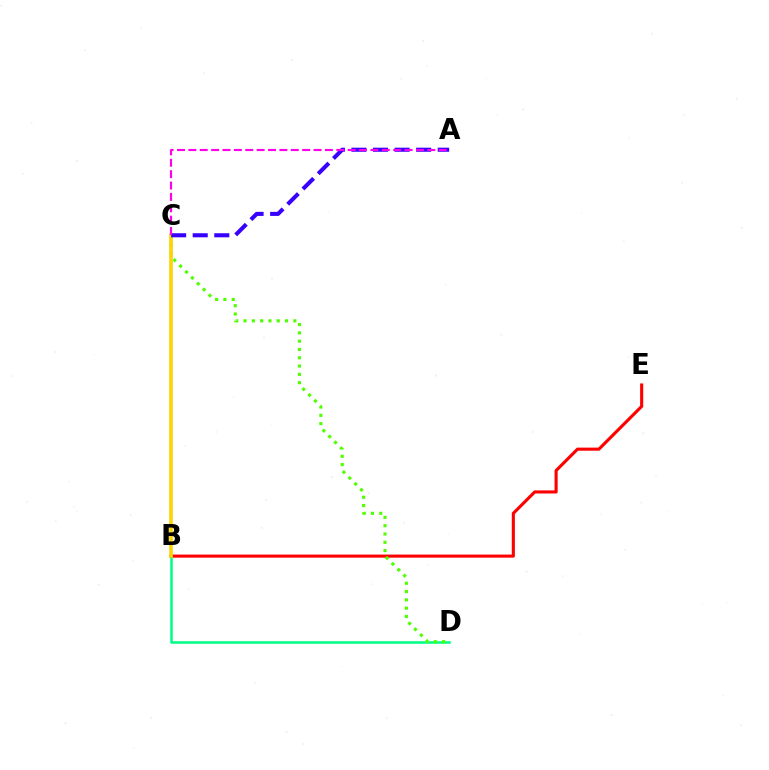{('B', 'C'): [{'color': '#009eff', 'line_style': 'solid', 'thickness': 1.61}, {'color': '#ffd500', 'line_style': 'solid', 'thickness': 2.56}], ('B', 'E'): [{'color': '#ff0000', 'line_style': 'solid', 'thickness': 2.23}], ('B', 'D'): [{'color': '#00ff86', 'line_style': 'solid', 'thickness': 1.82}], ('C', 'D'): [{'color': '#4fff00', 'line_style': 'dotted', 'thickness': 2.26}], ('A', 'C'): [{'color': '#3700ff', 'line_style': 'dashed', 'thickness': 2.93}, {'color': '#ff00ed', 'line_style': 'dashed', 'thickness': 1.55}]}